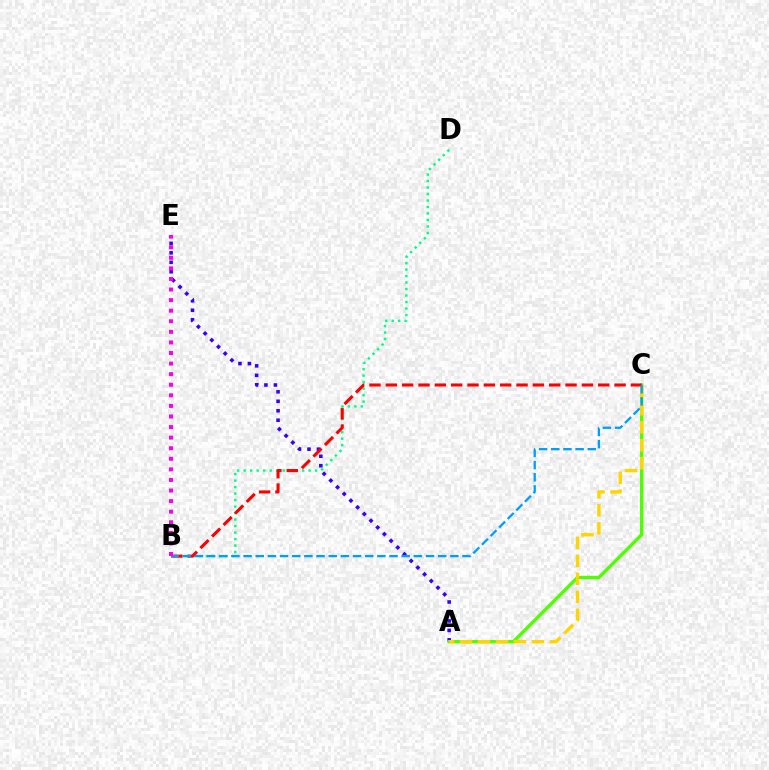{('A', 'E'): [{'color': '#3700ff', 'line_style': 'dotted', 'thickness': 2.57}], ('A', 'C'): [{'color': '#4fff00', 'line_style': 'solid', 'thickness': 2.43}, {'color': '#ffd500', 'line_style': 'dashed', 'thickness': 2.44}], ('B', 'D'): [{'color': '#00ff86', 'line_style': 'dotted', 'thickness': 1.76}], ('B', 'C'): [{'color': '#ff0000', 'line_style': 'dashed', 'thickness': 2.22}, {'color': '#009eff', 'line_style': 'dashed', 'thickness': 1.65}], ('B', 'E'): [{'color': '#ff00ed', 'line_style': 'dotted', 'thickness': 2.87}]}